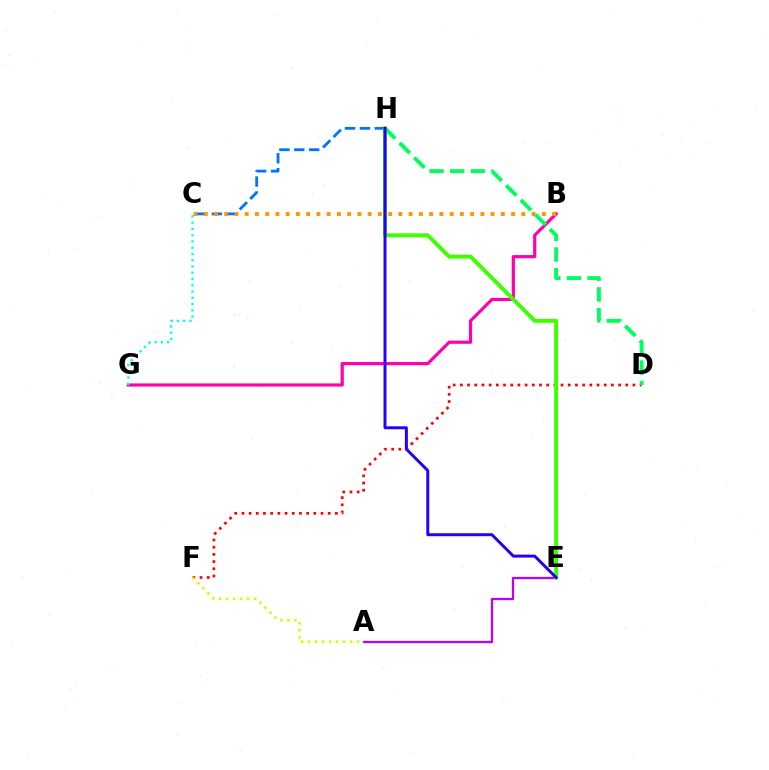{('D', 'F'): [{'color': '#ff0000', 'line_style': 'dotted', 'thickness': 1.95}], ('A', 'E'): [{'color': '#b900ff', 'line_style': 'solid', 'thickness': 1.65}], ('A', 'F'): [{'color': '#d1ff00', 'line_style': 'dotted', 'thickness': 1.91}], ('B', 'G'): [{'color': '#ff00ac', 'line_style': 'solid', 'thickness': 2.29}], ('C', 'H'): [{'color': '#0074ff', 'line_style': 'dashed', 'thickness': 2.02}], ('E', 'H'): [{'color': '#3dff00', 'line_style': 'solid', 'thickness': 2.83}, {'color': '#2500ff', 'line_style': 'solid', 'thickness': 2.13}], ('C', 'G'): [{'color': '#00fff6', 'line_style': 'dotted', 'thickness': 1.7}], ('B', 'C'): [{'color': '#ff9400', 'line_style': 'dotted', 'thickness': 2.78}], ('D', 'H'): [{'color': '#00ff5c', 'line_style': 'dashed', 'thickness': 2.81}]}